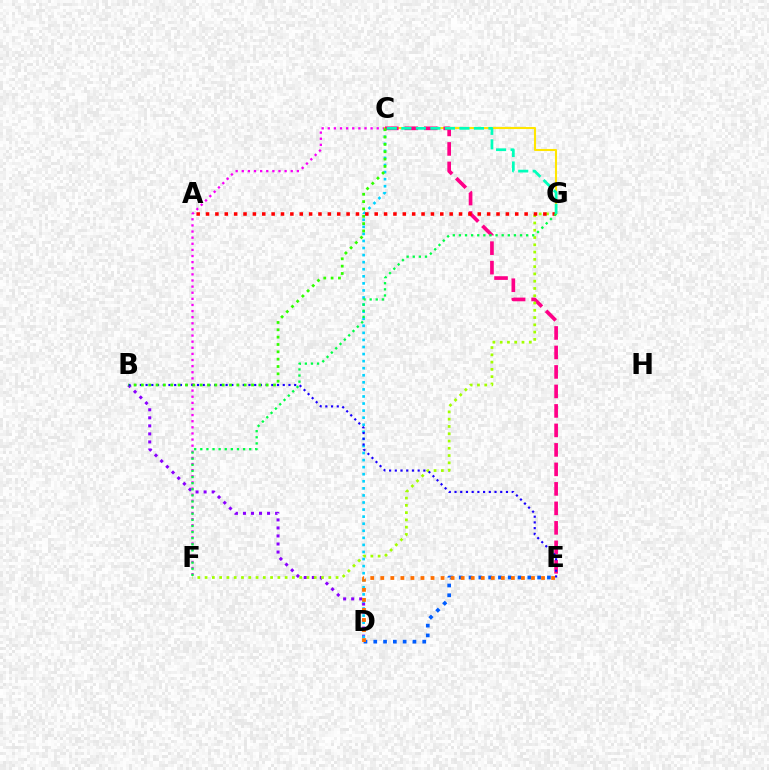{('B', 'D'): [{'color': '#8a00ff', 'line_style': 'dotted', 'thickness': 2.18}], ('C', 'D'): [{'color': '#00d3ff', 'line_style': 'dotted', 'thickness': 1.92}], ('C', 'F'): [{'color': '#fa00f9', 'line_style': 'dotted', 'thickness': 1.66}], ('C', 'G'): [{'color': '#ffe600', 'line_style': 'solid', 'thickness': 1.5}, {'color': '#00ffbb', 'line_style': 'dashed', 'thickness': 1.97}], ('C', 'E'): [{'color': '#ff0088', 'line_style': 'dashed', 'thickness': 2.65}], ('F', 'G'): [{'color': '#a2ff00', 'line_style': 'dotted', 'thickness': 1.98}, {'color': '#00ff45', 'line_style': 'dotted', 'thickness': 1.66}], ('B', 'E'): [{'color': '#1900ff', 'line_style': 'dotted', 'thickness': 1.55}], ('B', 'C'): [{'color': '#31ff00', 'line_style': 'dotted', 'thickness': 1.99}], ('D', 'E'): [{'color': '#005dff', 'line_style': 'dotted', 'thickness': 2.66}, {'color': '#ff7000', 'line_style': 'dotted', 'thickness': 2.73}], ('A', 'G'): [{'color': '#ff0000', 'line_style': 'dotted', 'thickness': 2.55}]}